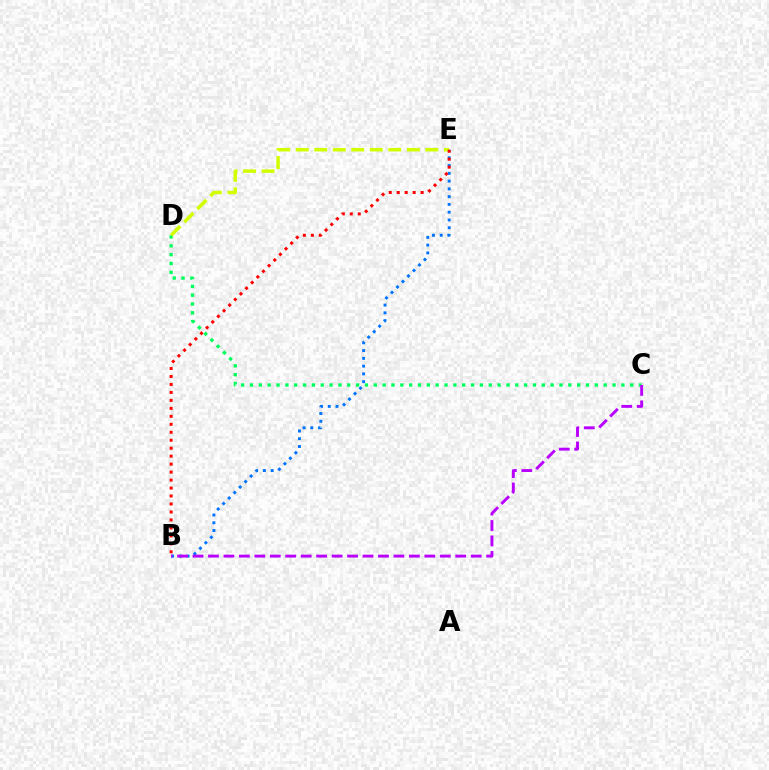{('B', 'E'): [{'color': '#0074ff', 'line_style': 'dotted', 'thickness': 2.11}, {'color': '#ff0000', 'line_style': 'dotted', 'thickness': 2.17}], ('C', 'D'): [{'color': '#00ff5c', 'line_style': 'dotted', 'thickness': 2.4}], ('B', 'C'): [{'color': '#b900ff', 'line_style': 'dashed', 'thickness': 2.1}], ('D', 'E'): [{'color': '#d1ff00', 'line_style': 'dashed', 'thickness': 2.52}]}